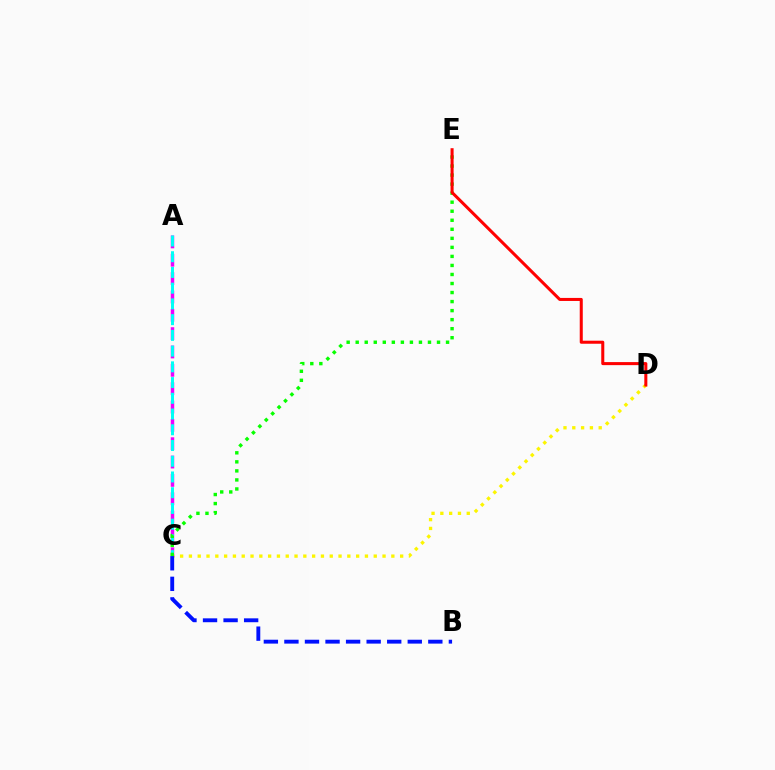{('C', 'D'): [{'color': '#fcf500', 'line_style': 'dotted', 'thickness': 2.39}], ('A', 'C'): [{'color': '#ee00ff', 'line_style': 'dashed', 'thickness': 2.49}, {'color': '#00fff6', 'line_style': 'dashed', 'thickness': 2.14}], ('C', 'E'): [{'color': '#08ff00', 'line_style': 'dotted', 'thickness': 2.45}], ('D', 'E'): [{'color': '#ff0000', 'line_style': 'solid', 'thickness': 2.19}], ('B', 'C'): [{'color': '#0010ff', 'line_style': 'dashed', 'thickness': 2.79}]}